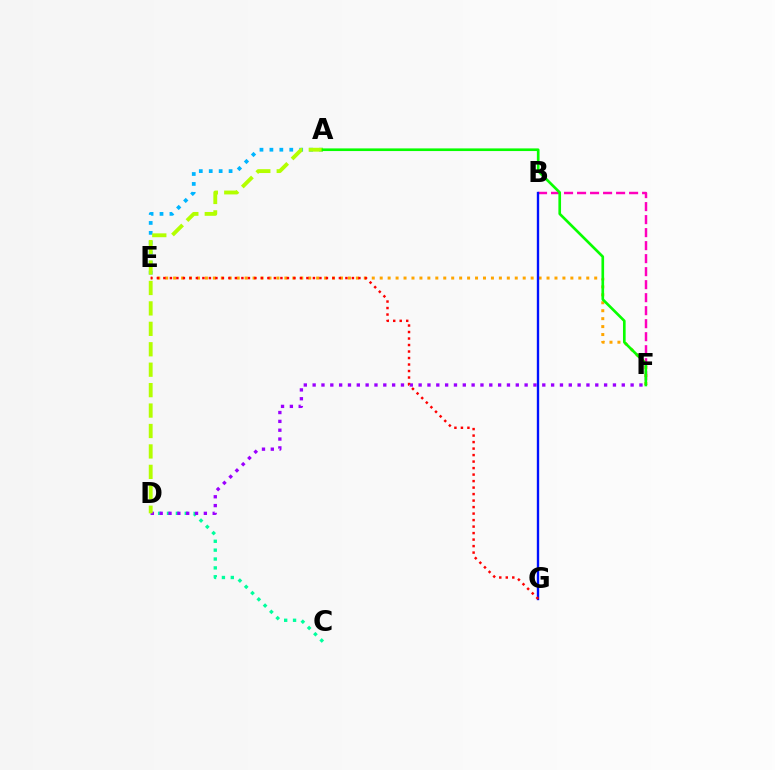{('E', 'F'): [{'color': '#ffa500', 'line_style': 'dotted', 'thickness': 2.16}], ('B', 'F'): [{'color': '#ff00bd', 'line_style': 'dashed', 'thickness': 1.77}], ('C', 'D'): [{'color': '#00ff9d', 'line_style': 'dotted', 'thickness': 2.41}], ('A', 'E'): [{'color': '#00b5ff', 'line_style': 'dotted', 'thickness': 2.7}], ('B', 'G'): [{'color': '#0010ff', 'line_style': 'solid', 'thickness': 1.7}], ('D', 'F'): [{'color': '#9b00ff', 'line_style': 'dotted', 'thickness': 2.4}], ('A', 'D'): [{'color': '#b3ff00', 'line_style': 'dashed', 'thickness': 2.78}], ('A', 'F'): [{'color': '#08ff00', 'line_style': 'solid', 'thickness': 1.91}], ('E', 'G'): [{'color': '#ff0000', 'line_style': 'dotted', 'thickness': 1.77}]}